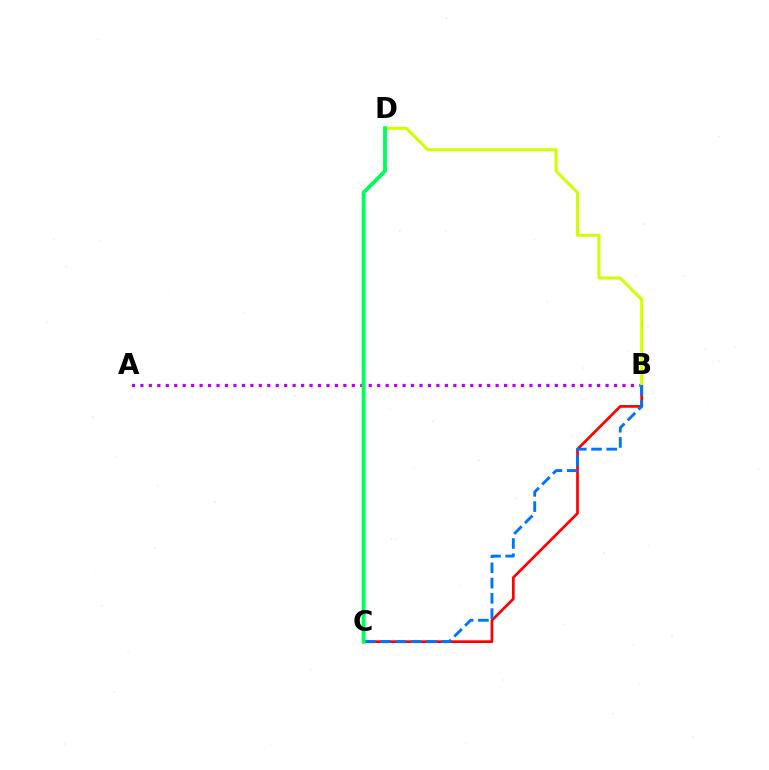{('B', 'C'): [{'color': '#ff0000', 'line_style': 'solid', 'thickness': 1.95}, {'color': '#0074ff', 'line_style': 'dashed', 'thickness': 2.07}], ('A', 'B'): [{'color': '#b900ff', 'line_style': 'dotted', 'thickness': 2.3}], ('B', 'D'): [{'color': '#d1ff00', 'line_style': 'solid', 'thickness': 2.17}], ('C', 'D'): [{'color': '#00ff5c', 'line_style': 'solid', 'thickness': 2.76}]}